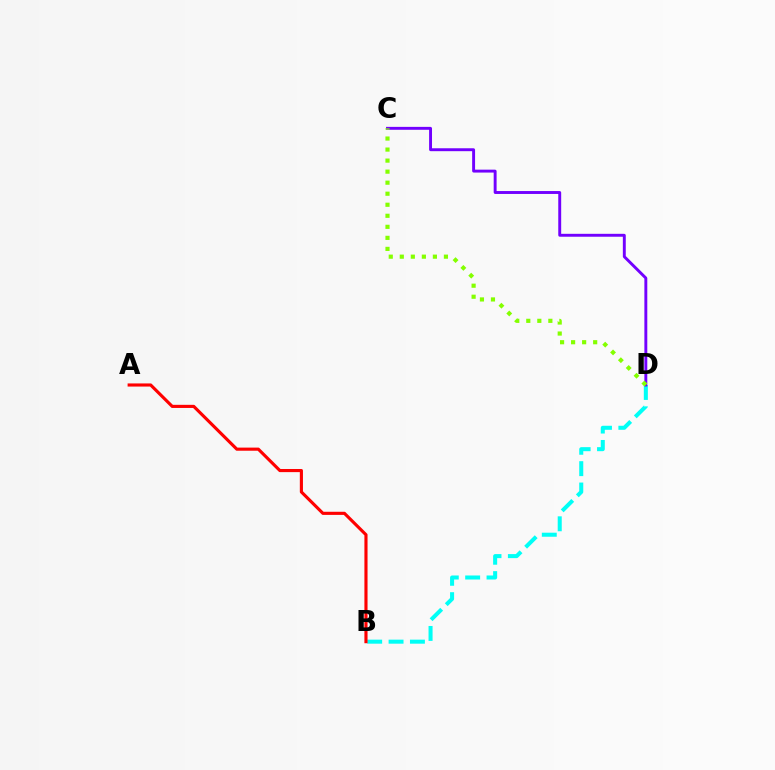{('B', 'D'): [{'color': '#00fff6', 'line_style': 'dashed', 'thickness': 2.9}], ('C', 'D'): [{'color': '#7200ff', 'line_style': 'solid', 'thickness': 2.1}, {'color': '#84ff00', 'line_style': 'dotted', 'thickness': 3.0}], ('A', 'B'): [{'color': '#ff0000', 'line_style': 'solid', 'thickness': 2.25}]}